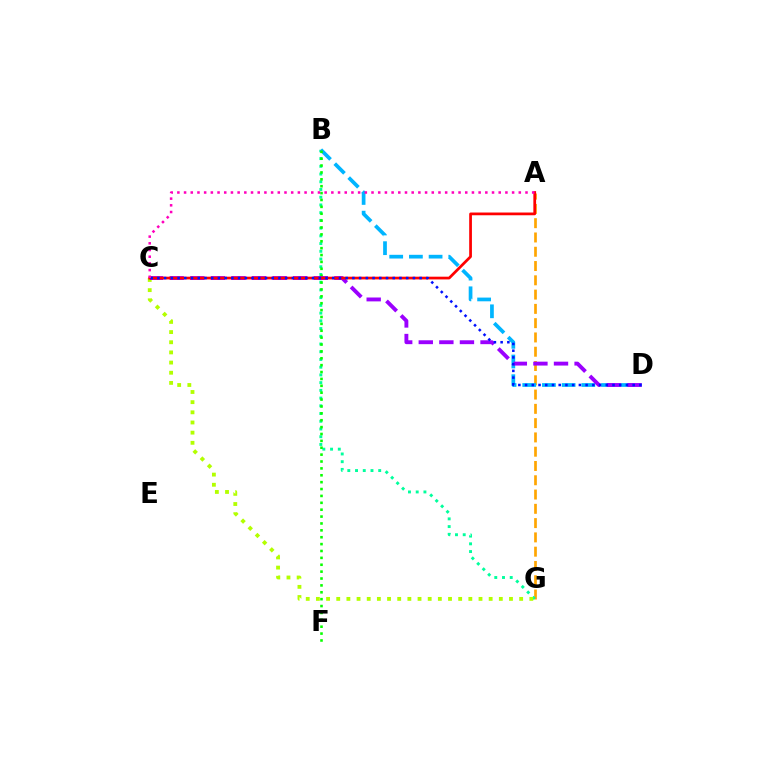{('A', 'G'): [{'color': '#ffa500', 'line_style': 'dashed', 'thickness': 1.94}], ('B', 'G'): [{'color': '#00ff9d', 'line_style': 'dotted', 'thickness': 2.1}], ('B', 'D'): [{'color': '#00b5ff', 'line_style': 'dashed', 'thickness': 2.68}], ('C', 'G'): [{'color': '#b3ff00', 'line_style': 'dotted', 'thickness': 2.76}], ('B', 'F'): [{'color': '#08ff00', 'line_style': 'dotted', 'thickness': 1.87}], ('C', 'D'): [{'color': '#9b00ff', 'line_style': 'dashed', 'thickness': 2.8}, {'color': '#0010ff', 'line_style': 'dotted', 'thickness': 1.83}], ('A', 'C'): [{'color': '#ff0000', 'line_style': 'solid', 'thickness': 1.97}, {'color': '#ff00bd', 'line_style': 'dotted', 'thickness': 1.82}]}